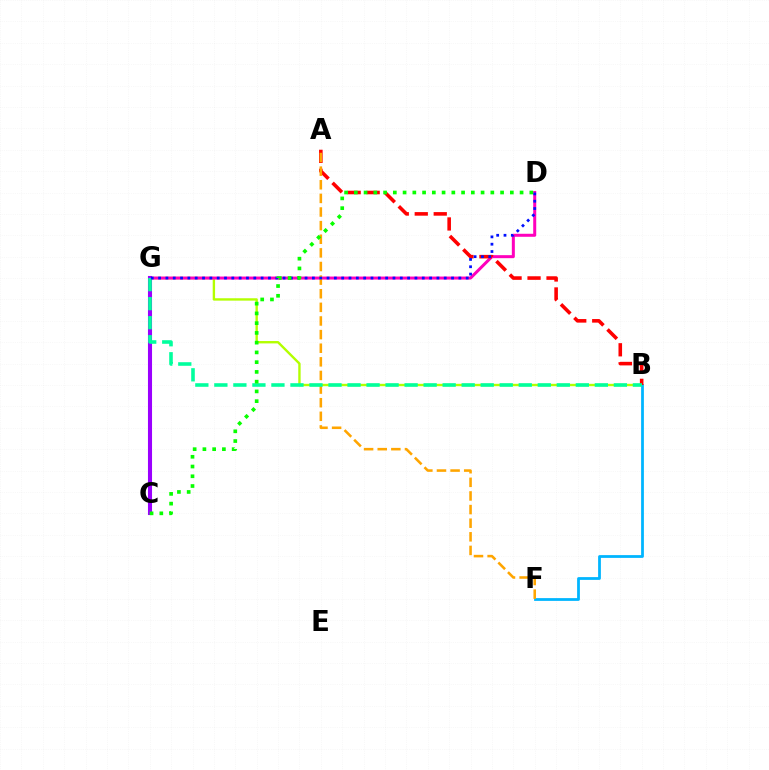{('B', 'G'): [{'color': '#b3ff00', 'line_style': 'solid', 'thickness': 1.71}, {'color': '#00ff9d', 'line_style': 'dashed', 'thickness': 2.58}], ('D', 'G'): [{'color': '#ff00bd', 'line_style': 'solid', 'thickness': 2.17}, {'color': '#0010ff', 'line_style': 'dotted', 'thickness': 1.99}], ('C', 'G'): [{'color': '#9b00ff', 'line_style': 'solid', 'thickness': 2.94}], ('B', 'F'): [{'color': '#00b5ff', 'line_style': 'solid', 'thickness': 2.0}], ('A', 'B'): [{'color': '#ff0000', 'line_style': 'dashed', 'thickness': 2.58}], ('A', 'F'): [{'color': '#ffa500', 'line_style': 'dashed', 'thickness': 1.85}], ('C', 'D'): [{'color': '#08ff00', 'line_style': 'dotted', 'thickness': 2.65}]}